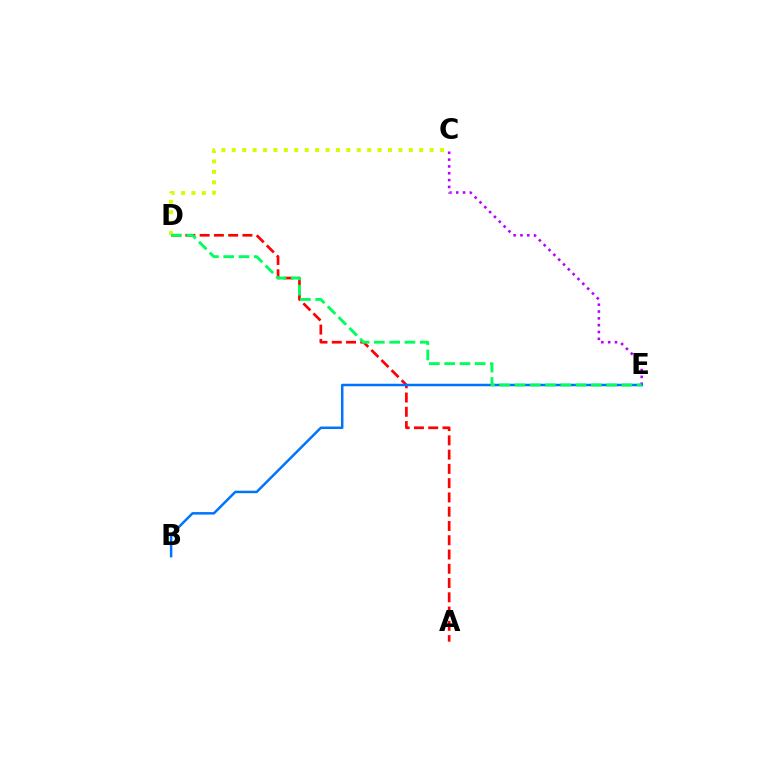{('C', 'E'): [{'color': '#b900ff', 'line_style': 'dotted', 'thickness': 1.86}], ('A', 'D'): [{'color': '#ff0000', 'line_style': 'dashed', 'thickness': 1.94}], ('C', 'D'): [{'color': '#d1ff00', 'line_style': 'dotted', 'thickness': 2.83}], ('B', 'E'): [{'color': '#0074ff', 'line_style': 'solid', 'thickness': 1.79}], ('D', 'E'): [{'color': '#00ff5c', 'line_style': 'dashed', 'thickness': 2.08}]}